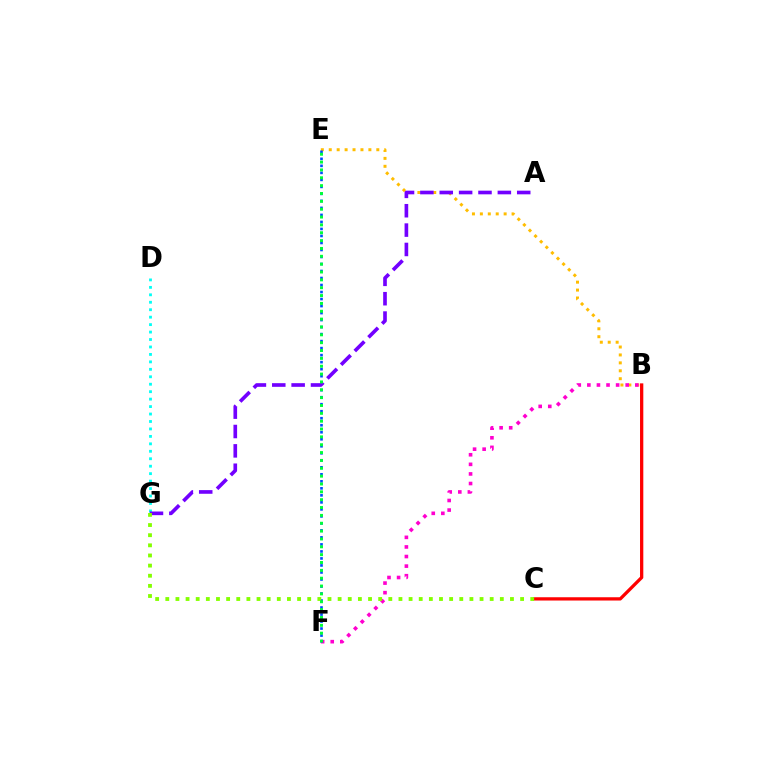{('B', 'E'): [{'color': '#ffbd00', 'line_style': 'dotted', 'thickness': 2.15}], ('B', 'F'): [{'color': '#ff00cf', 'line_style': 'dotted', 'thickness': 2.61}], ('E', 'F'): [{'color': '#004bff', 'line_style': 'dotted', 'thickness': 1.9}, {'color': '#00ff39', 'line_style': 'dotted', 'thickness': 2.13}], ('D', 'G'): [{'color': '#00fff6', 'line_style': 'dotted', 'thickness': 2.02}], ('B', 'C'): [{'color': '#ff0000', 'line_style': 'solid', 'thickness': 2.36}], ('A', 'G'): [{'color': '#7200ff', 'line_style': 'dashed', 'thickness': 2.63}], ('C', 'G'): [{'color': '#84ff00', 'line_style': 'dotted', 'thickness': 2.75}]}